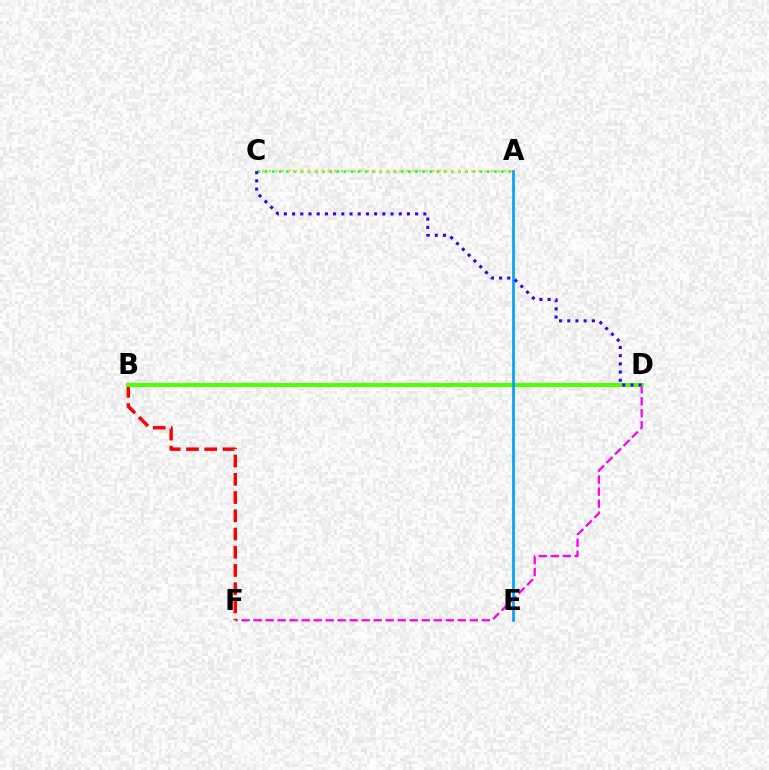{('D', 'F'): [{'color': '#ff00ed', 'line_style': 'dashed', 'thickness': 1.63}], ('B', 'F'): [{'color': '#ff0000', 'line_style': 'dashed', 'thickness': 2.48}], ('B', 'D'): [{'color': '#4fff00', 'line_style': 'solid', 'thickness': 2.91}], ('A', 'C'): [{'color': '#00ff86', 'line_style': 'dotted', 'thickness': 1.95}, {'color': '#ffd500', 'line_style': 'dotted', 'thickness': 1.78}], ('A', 'E'): [{'color': '#009eff', 'line_style': 'solid', 'thickness': 1.91}], ('C', 'D'): [{'color': '#3700ff', 'line_style': 'dotted', 'thickness': 2.23}]}